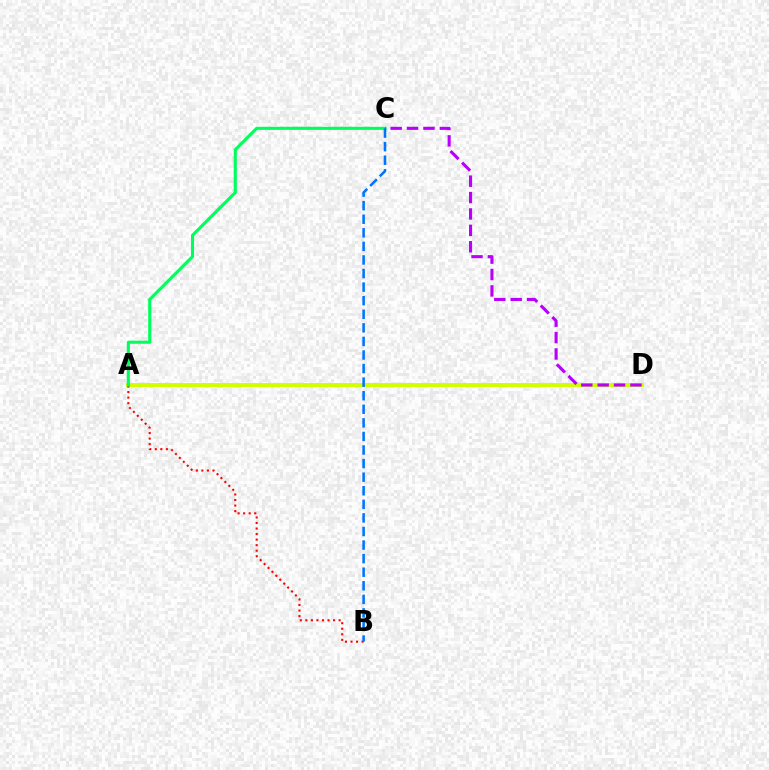{('A', 'D'): [{'color': '#d1ff00', 'line_style': 'solid', 'thickness': 2.85}], ('A', 'B'): [{'color': '#ff0000', 'line_style': 'dotted', 'thickness': 1.51}], ('A', 'C'): [{'color': '#00ff5c', 'line_style': 'solid', 'thickness': 2.23}], ('B', 'C'): [{'color': '#0074ff', 'line_style': 'dashed', 'thickness': 1.84}], ('C', 'D'): [{'color': '#b900ff', 'line_style': 'dashed', 'thickness': 2.23}]}